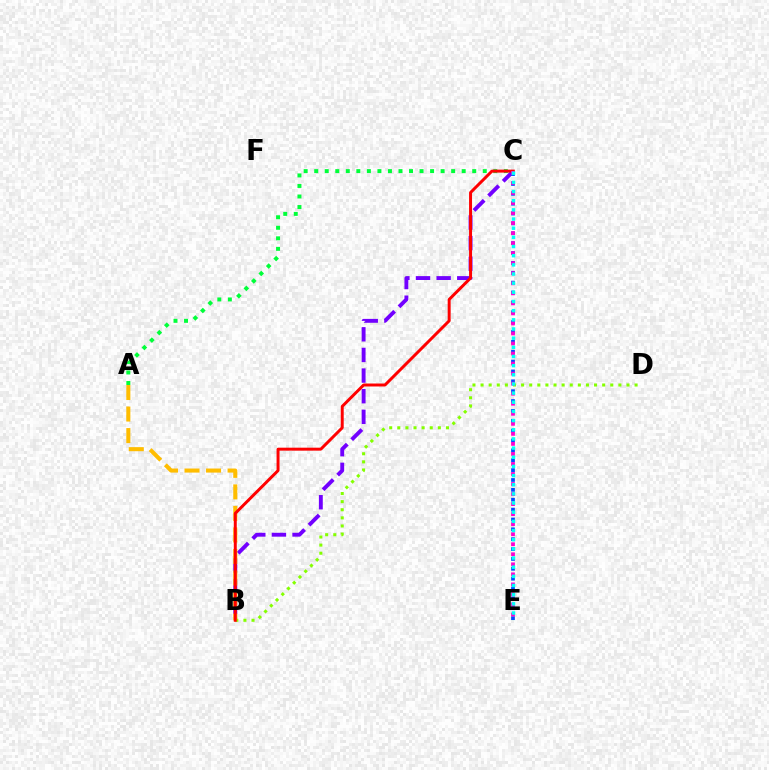{('B', 'D'): [{'color': '#84ff00', 'line_style': 'dotted', 'thickness': 2.2}], ('B', 'C'): [{'color': '#7200ff', 'line_style': 'dashed', 'thickness': 2.8}, {'color': '#ff0000', 'line_style': 'solid', 'thickness': 2.14}], ('A', 'B'): [{'color': '#ffbd00', 'line_style': 'dashed', 'thickness': 2.93}], ('A', 'C'): [{'color': '#00ff39', 'line_style': 'dotted', 'thickness': 2.86}], ('C', 'E'): [{'color': '#004bff', 'line_style': 'dotted', 'thickness': 2.68}, {'color': '#ff00cf', 'line_style': 'dotted', 'thickness': 2.73}, {'color': '#00fff6', 'line_style': 'dotted', 'thickness': 2.49}]}